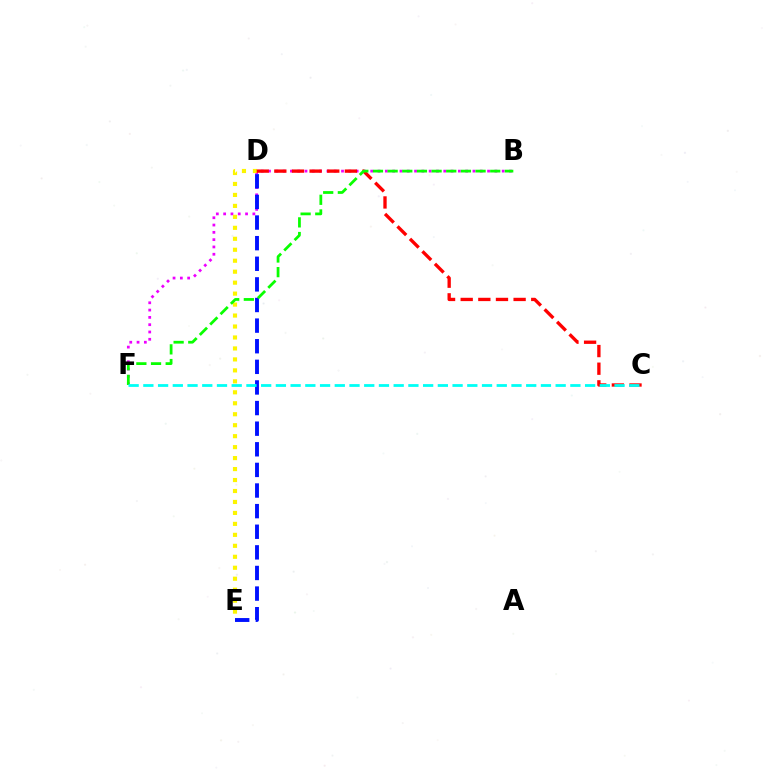{('B', 'F'): [{'color': '#ee00ff', 'line_style': 'dotted', 'thickness': 1.98}, {'color': '#08ff00', 'line_style': 'dashed', 'thickness': 1.99}], ('D', 'E'): [{'color': '#fcf500', 'line_style': 'dotted', 'thickness': 2.98}, {'color': '#0010ff', 'line_style': 'dashed', 'thickness': 2.8}], ('C', 'D'): [{'color': '#ff0000', 'line_style': 'dashed', 'thickness': 2.4}], ('C', 'F'): [{'color': '#00fff6', 'line_style': 'dashed', 'thickness': 2.0}]}